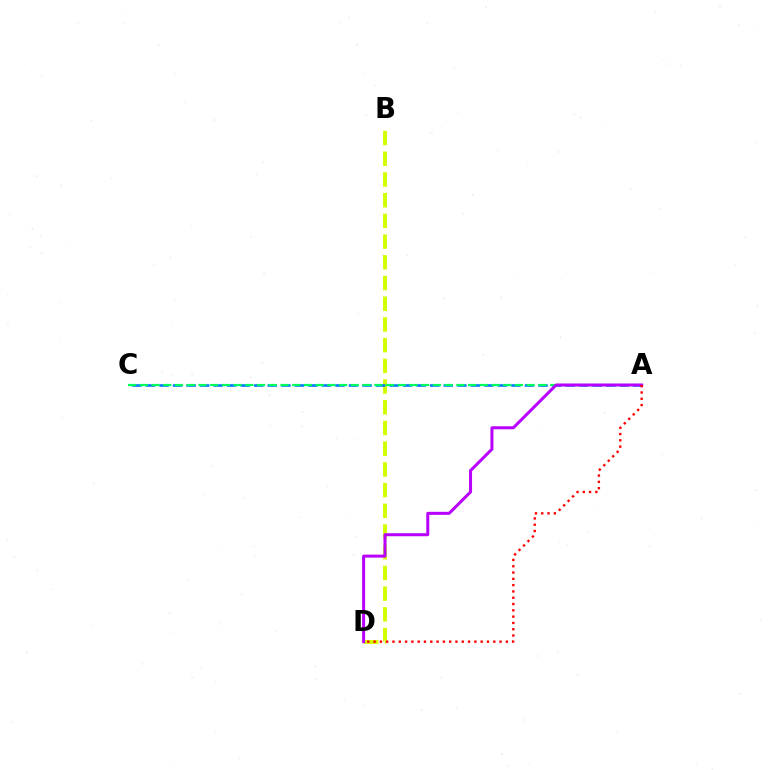{('B', 'D'): [{'color': '#d1ff00', 'line_style': 'dashed', 'thickness': 2.81}], ('A', 'C'): [{'color': '#0074ff', 'line_style': 'dashed', 'thickness': 1.84}, {'color': '#00ff5c', 'line_style': 'dashed', 'thickness': 1.59}], ('A', 'D'): [{'color': '#b900ff', 'line_style': 'solid', 'thickness': 2.17}, {'color': '#ff0000', 'line_style': 'dotted', 'thickness': 1.71}]}